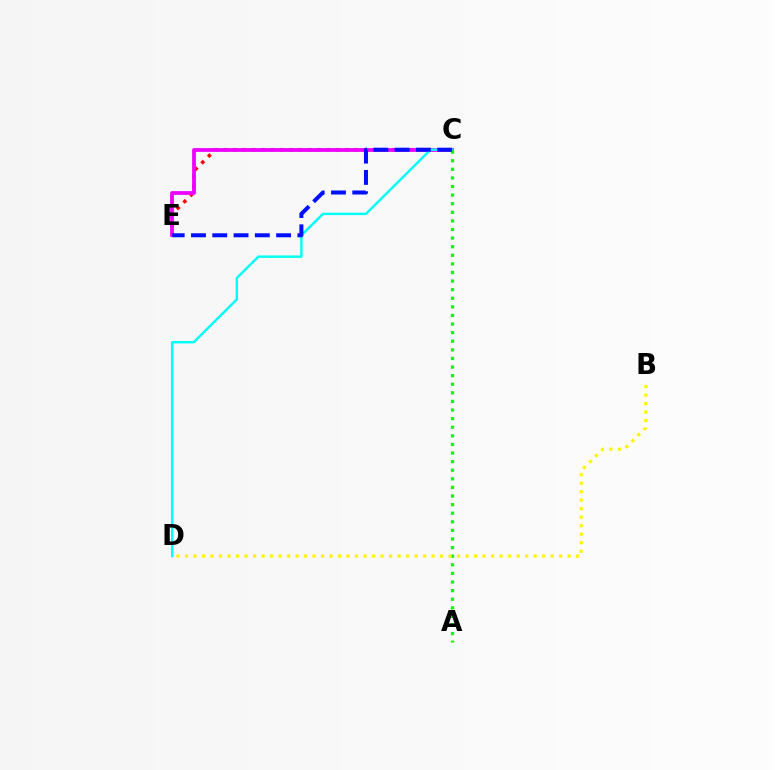{('C', 'E'): [{'color': '#ff0000', 'line_style': 'dotted', 'thickness': 2.54}, {'color': '#ee00ff', 'line_style': 'solid', 'thickness': 2.71}, {'color': '#0010ff', 'line_style': 'dashed', 'thickness': 2.89}], ('C', 'D'): [{'color': '#00fff6', 'line_style': 'solid', 'thickness': 1.74}], ('A', 'C'): [{'color': '#08ff00', 'line_style': 'dotted', 'thickness': 2.34}], ('B', 'D'): [{'color': '#fcf500', 'line_style': 'dotted', 'thickness': 2.31}]}